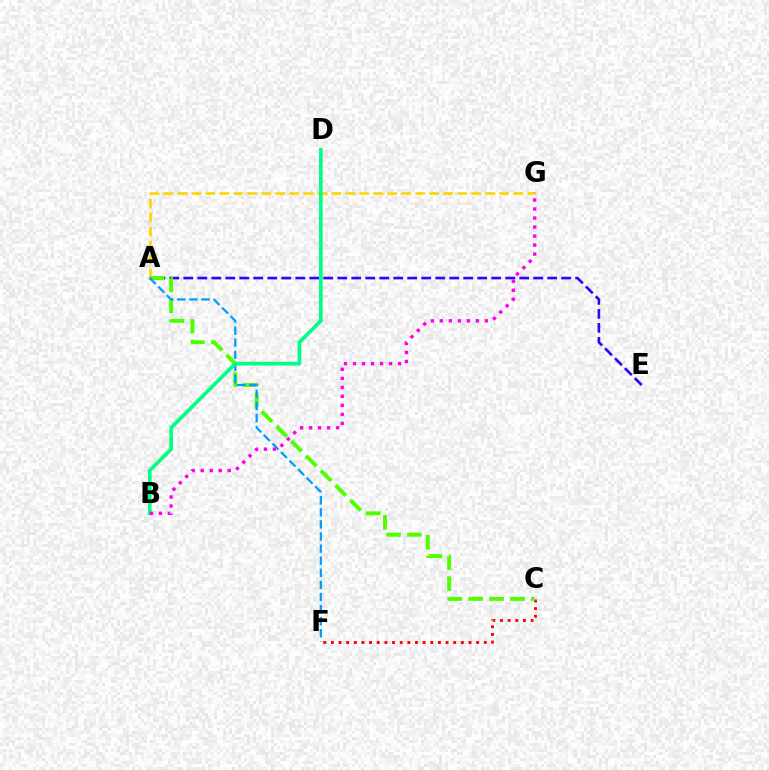{('C', 'F'): [{'color': '#ff0000', 'line_style': 'dotted', 'thickness': 2.08}], ('A', 'G'): [{'color': '#ffd500', 'line_style': 'dashed', 'thickness': 1.9}], ('A', 'E'): [{'color': '#3700ff', 'line_style': 'dashed', 'thickness': 1.9}], ('A', 'C'): [{'color': '#4fff00', 'line_style': 'dashed', 'thickness': 2.84}], ('A', 'F'): [{'color': '#009eff', 'line_style': 'dashed', 'thickness': 1.64}], ('B', 'D'): [{'color': '#00ff86', 'line_style': 'solid', 'thickness': 2.65}], ('B', 'G'): [{'color': '#ff00ed', 'line_style': 'dotted', 'thickness': 2.45}]}